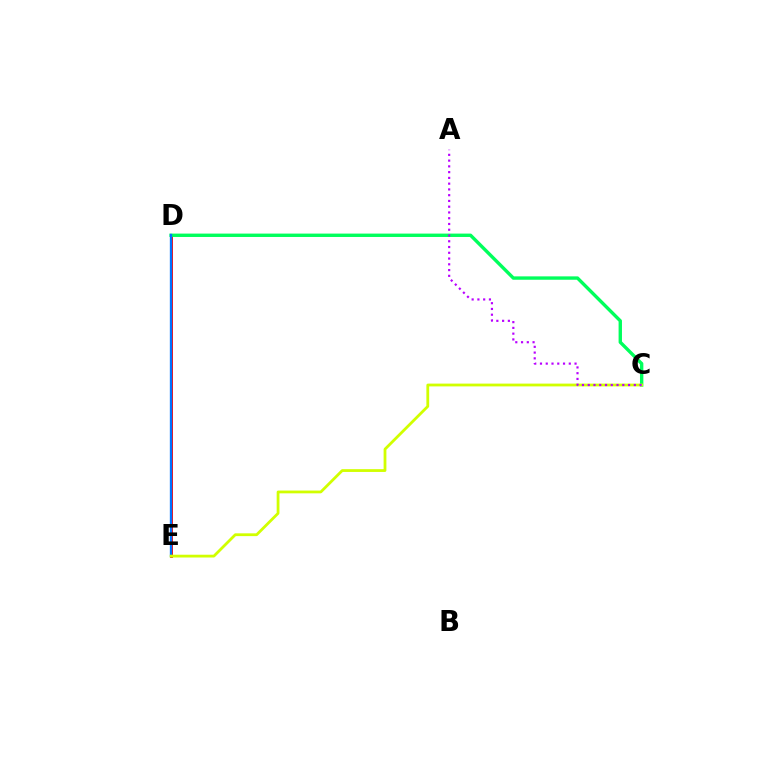{('D', 'E'): [{'color': '#ff0000', 'line_style': 'solid', 'thickness': 2.06}, {'color': '#0074ff', 'line_style': 'solid', 'thickness': 1.68}], ('C', 'D'): [{'color': '#00ff5c', 'line_style': 'solid', 'thickness': 2.43}], ('C', 'E'): [{'color': '#d1ff00', 'line_style': 'solid', 'thickness': 2.01}], ('A', 'C'): [{'color': '#b900ff', 'line_style': 'dotted', 'thickness': 1.57}]}